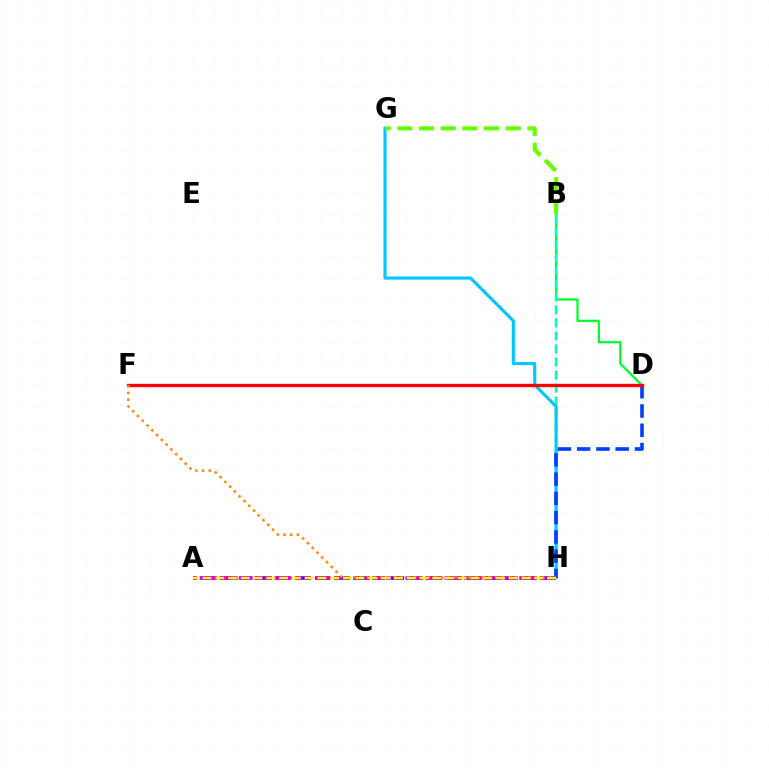{('A', 'H'): [{'color': '#4f00ff', 'line_style': 'dashed', 'thickness': 2.58}, {'color': '#d600ff', 'line_style': 'dotted', 'thickness': 2.66}, {'color': '#ff00a0', 'line_style': 'dotted', 'thickness': 2.77}, {'color': '#eeff00', 'line_style': 'dashed', 'thickness': 1.73}], ('B', 'D'): [{'color': '#00ff27', 'line_style': 'solid', 'thickness': 1.6}], ('B', 'H'): [{'color': '#00ffaf', 'line_style': 'dashed', 'thickness': 1.77}], ('G', 'H'): [{'color': '#00c7ff', 'line_style': 'solid', 'thickness': 2.24}], ('D', 'H'): [{'color': '#003fff', 'line_style': 'dashed', 'thickness': 2.62}], ('B', 'G'): [{'color': '#66ff00', 'line_style': 'dashed', 'thickness': 2.94}], ('D', 'F'): [{'color': '#ff0000', 'line_style': 'solid', 'thickness': 2.42}], ('F', 'H'): [{'color': '#ff8800', 'line_style': 'dotted', 'thickness': 1.83}]}